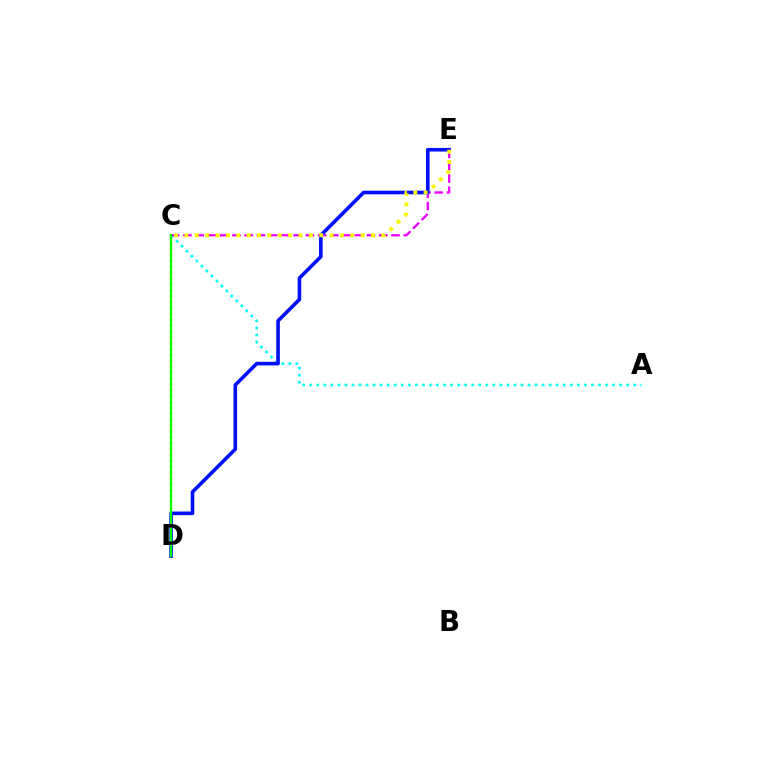{('A', 'C'): [{'color': '#00fff6', 'line_style': 'dotted', 'thickness': 1.91}], ('C', 'E'): [{'color': '#ee00ff', 'line_style': 'dashed', 'thickness': 1.66}, {'color': '#fcf500', 'line_style': 'dotted', 'thickness': 2.82}], ('C', 'D'): [{'color': '#ff0000', 'line_style': 'dotted', 'thickness': 1.6}, {'color': '#08ff00', 'line_style': 'solid', 'thickness': 1.67}], ('D', 'E'): [{'color': '#0010ff', 'line_style': 'solid', 'thickness': 2.6}]}